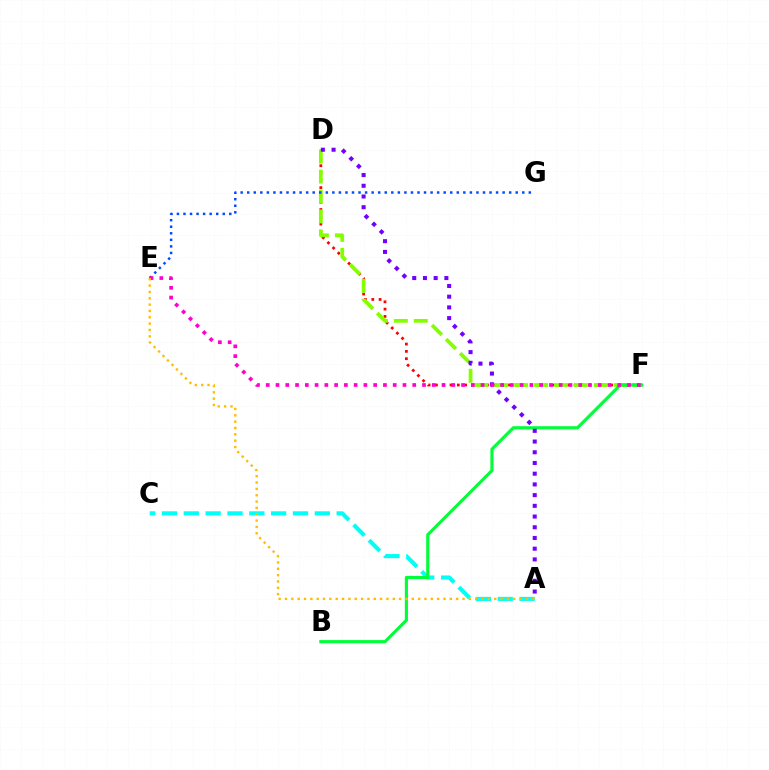{('A', 'C'): [{'color': '#00fff6', 'line_style': 'dashed', 'thickness': 2.97}], ('D', 'F'): [{'color': '#ff0000', 'line_style': 'dotted', 'thickness': 1.98}, {'color': '#84ff00', 'line_style': 'dashed', 'thickness': 2.71}], ('B', 'F'): [{'color': '#00ff39', 'line_style': 'solid', 'thickness': 2.27}], ('E', 'G'): [{'color': '#004bff', 'line_style': 'dotted', 'thickness': 1.78}], ('A', 'D'): [{'color': '#7200ff', 'line_style': 'dotted', 'thickness': 2.91}], ('E', 'F'): [{'color': '#ff00cf', 'line_style': 'dotted', 'thickness': 2.65}], ('A', 'E'): [{'color': '#ffbd00', 'line_style': 'dotted', 'thickness': 1.72}]}